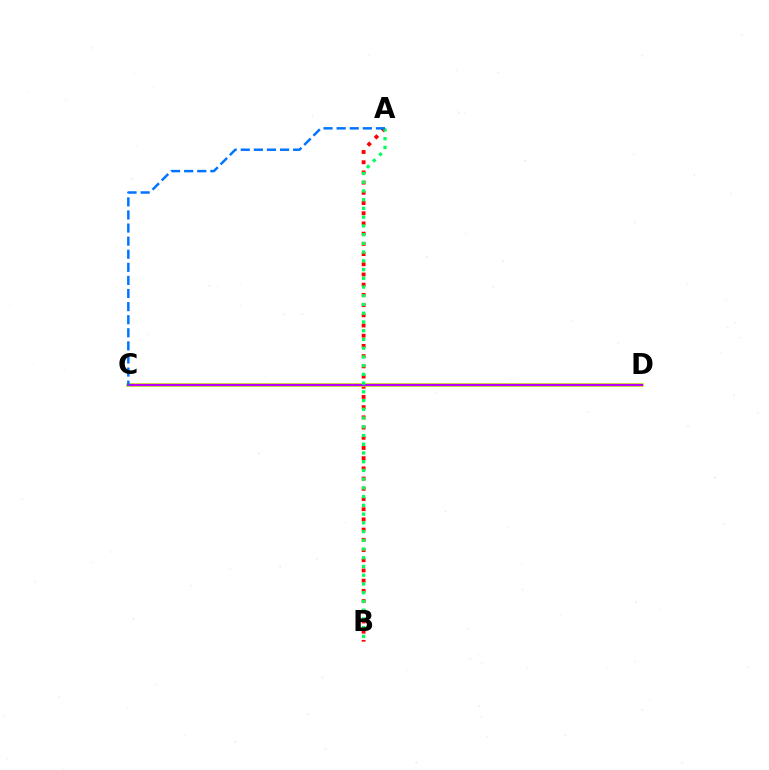{('A', 'B'): [{'color': '#ff0000', 'line_style': 'dotted', 'thickness': 2.77}, {'color': '#00ff5c', 'line_style': 'dotted', 'thickness': 2.37}], ('C', 'D'): [{'color': '#d1ff00', 'line_style': 'solid', 'thickness': 2.7}, {'color': '#b900ff', 'line_style': 'solid', 'thickness': 1.7}], ('A', 'C'): [{'color': '#0074ff', 'line_style': 'dashed', 'thickness': 1.78}]}